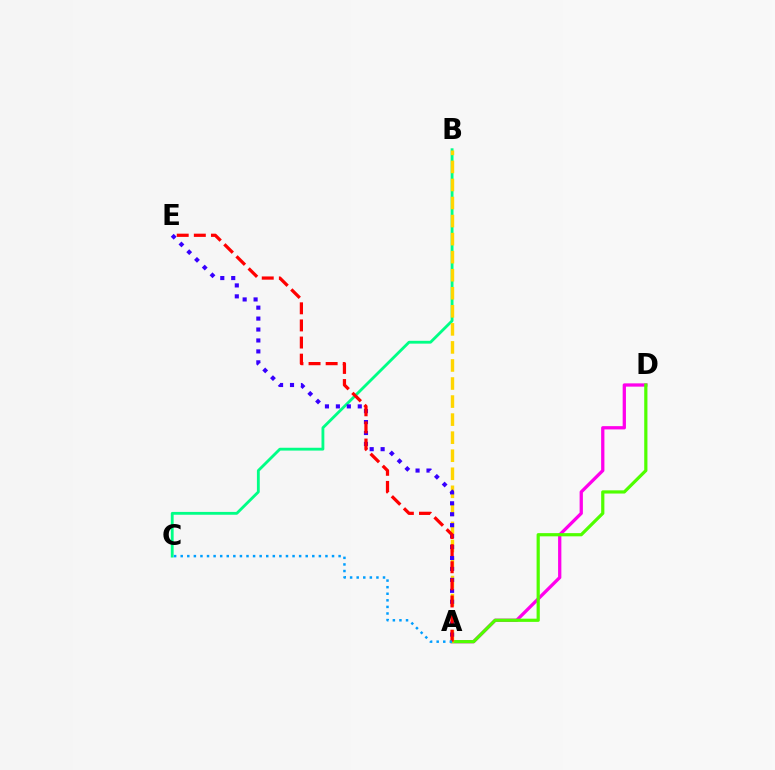{('A', 'D'): [{'color': '#ff00ed', 'line_style': 'solid', 'thickness': 2.36}, {'color': '#4fff00', 'line_style': 'solid', 'thickness': 2.31}], ('B', 'C'): [{'color': '#00ff86', 'line_style': 'solid', 'thickness': 2.04}], ('A', 'B'): [{'color': '#ffd500', 'line_style': 'dashed', 'thickness': 2.45}], ('A', 'E'): [{'color': '#3700ff', 'line_style': 'dotted', 'thickness': 2.97}, {'color': '#ff0000', 'line_style': 'dashed', 'thickness': 2.32}], ('A', 'C'): [{'color': '#009eff', 'line_style': 'dotted', 'thickness': 1.79}]}